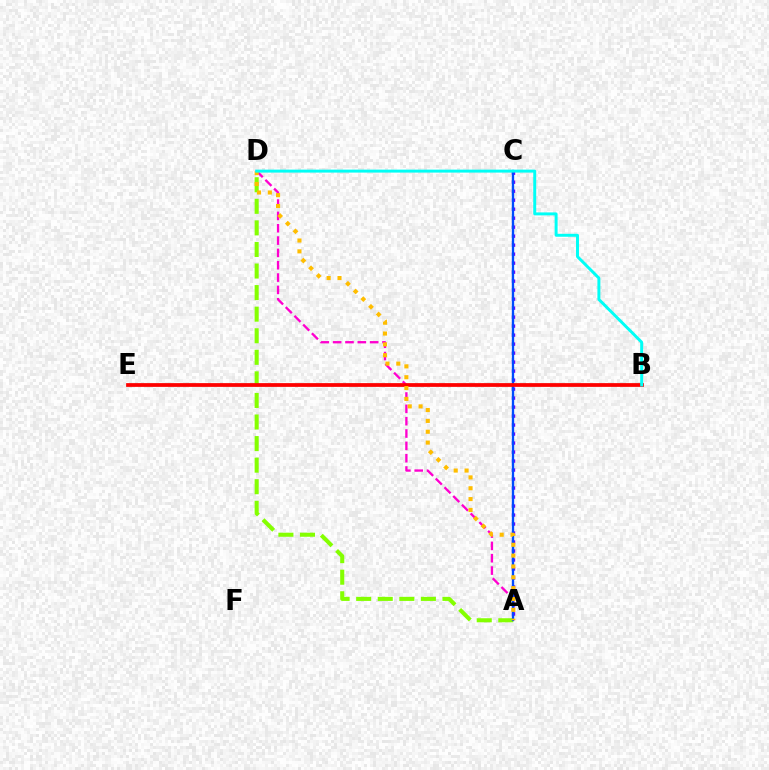{('B', 'E'): [{'color': '#00ff39', 'line_style': 'solid', 'thickness': 1.54}, {'color': '#ff0000', 'line_style': 'solid', 'thickness': 2.69}], ('A', 'D'): [{'color': '#ff00cf', 'line_style': 'dashed', 'thickness': 1.68}, {'color': '#84ff00', 'line_style': 'dashed', 'thickness': 2.93}, {'color': '#ffbd00', 'line_style': 'dotted', 'thickness': 2.95}], ('A', 'C'): [{'color': '#7200ff', 'line_style': 'dotted', 'thickness': 2.44}, {'color': '#004bff', 'line_style': 'solid', 'thickness': 1.68}], ('B', 'D'): [{'color': '#00fff6', 'line_style': 'solid', 'thickness': 2.13}]}